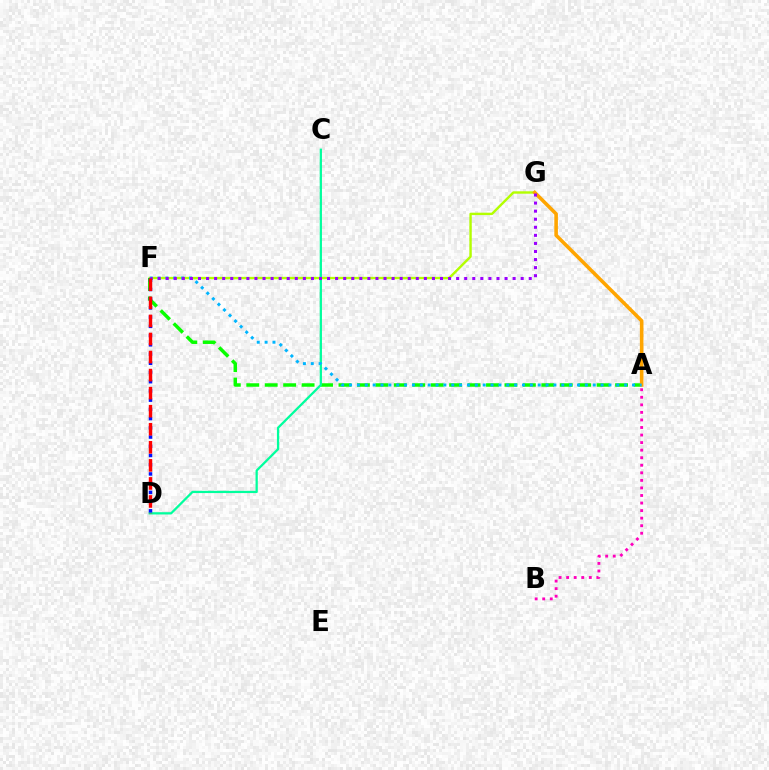{('F', 'G'): [{'color': '#b3ff00', 'line_style': 'solid', 'thickness': 1.73}, {'color': '#9b00ff', 'line_style': 'dotted', 'thickness': 2.19}], ('A', 'F'): [{'color': '#08ff00', 'line_style': 'dashed', 'thickness': 2.51}, {'color': '#00b5ff', 'line_style': 'dotted', 'thickness': 2.14}], ('C', 'D'): [{'color': '#00ff9d', 'line_style': 'solid', 'thickness': 1.62}], ('A', 'B'): [{'color': '#ff00bd', 'line_style': 'dotted', 'thickness': 2.05}], ('A', 'G'): [{'color': '#ffa500', 'line_style': 'solid', 'thickness': 2.58}], ('D', 'F'): [{'color': '#0010ff', 'line_style': 'dotted', 'thickness': 2.51}, {'color': '#ff0000', 'line_style': 'dashed', 'thickness': 2.45}]}